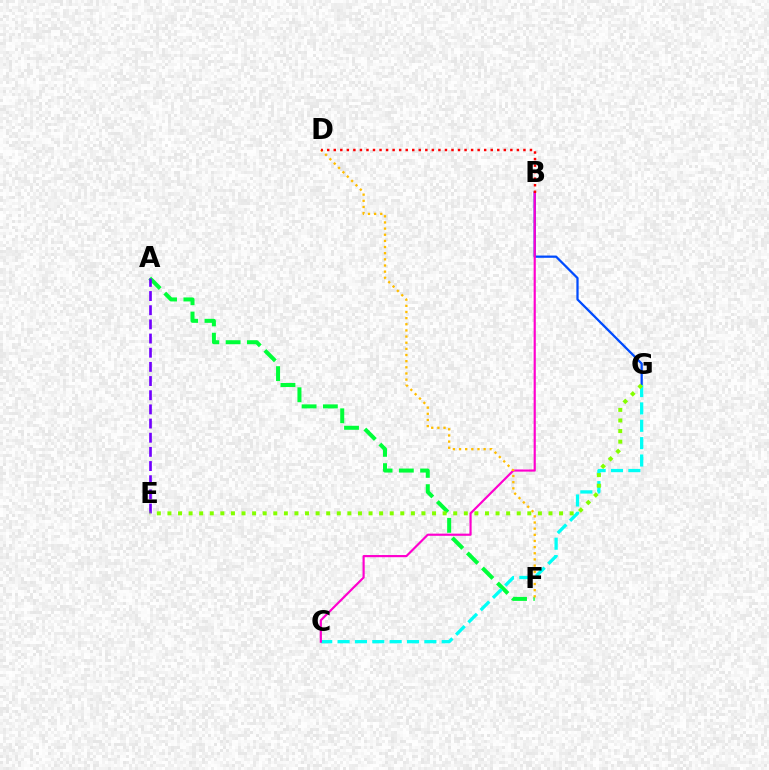{('A', 'F'): [{'color': '#00ff39', 'line_style': 'dashed', 'thickness': 2.89}], ('B', 'G'): [{'color': '#004bff', 'line_style': 'solid', 'thickness': 1.63}], ('C', 'G'): [{'color': '#00fff6', 'line_style': 'dashed', 'thickness': 2.36}], ('A', 'E'): [{'color': '#7200ff', 'line_style': 'dashed', 'thickness': 1.92}], ('E', 'G'): [{'color': '#84ff00', 'line_style': 'dotted', 'thickness': 2.88}], ('B', 'C'): [{'color': '#ff00cf', 'line_style': 'solid', 'thickness': 1.56}], ('D', 'F'): [{'color': '#ffbd00', 'line_style': 'dotted', 'thickness': 1.67}], ('B', 'D'): [{'color': '#ff0000', 'line_style': 'dotted', 'thickness': 1.78}]}